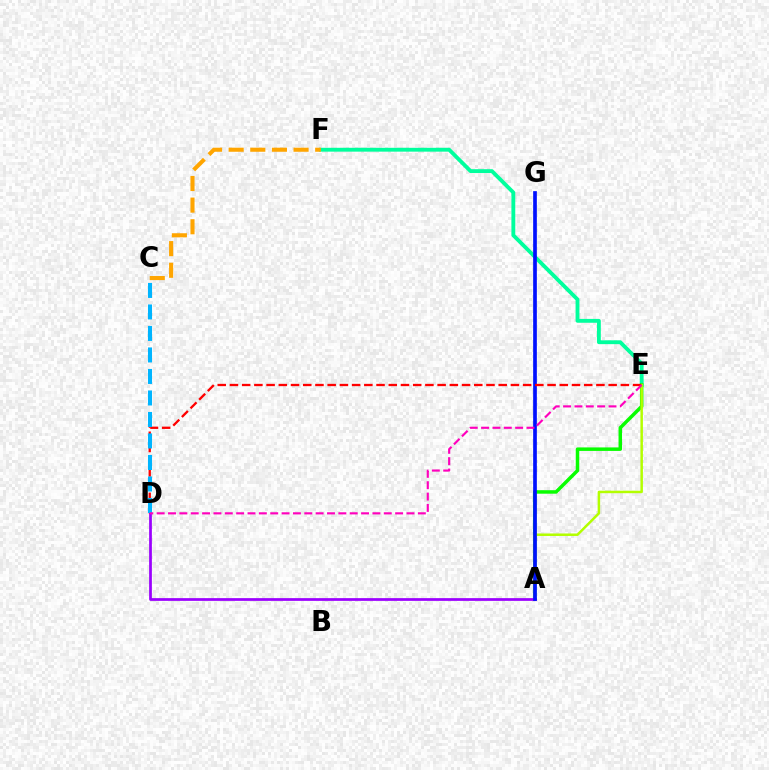{('E', 'F'): [{'color': '#00ff9d', 'line_style': 'solid', 'thickness': 2.77}], ('A', 'E'): [{'color': '#08ff00', 'line_style': 'solid', 'thickness': 2.52}, {'color': '#b3ff00', 'line_style': 'solid', 'thickness': 1.8}], ('C', 'F'): [{'color': '#ffa500', 'line_style': 'dashed', 'thickness': 2.94}], ('A', 'D'): [{'color': '#9b00ff', 'line_style': 'solid', 'thickness': 1.97}], ('A', 'G'): [{'color': '#0010ff', 'line_style': 'solid', 'thickness': 2.66}], ('D', 'E'): [{'color': '#ff0000', 'line_style': 'dashed', 'thickness': 1.66}, {'color': '#ff00bd', 'line_style': 'dashed', 'thickness': 1.54}], ('C', 'D'): [{'color': '#00b5ff', 'line_style': 'dashed', 'thickness': 2.92}]}